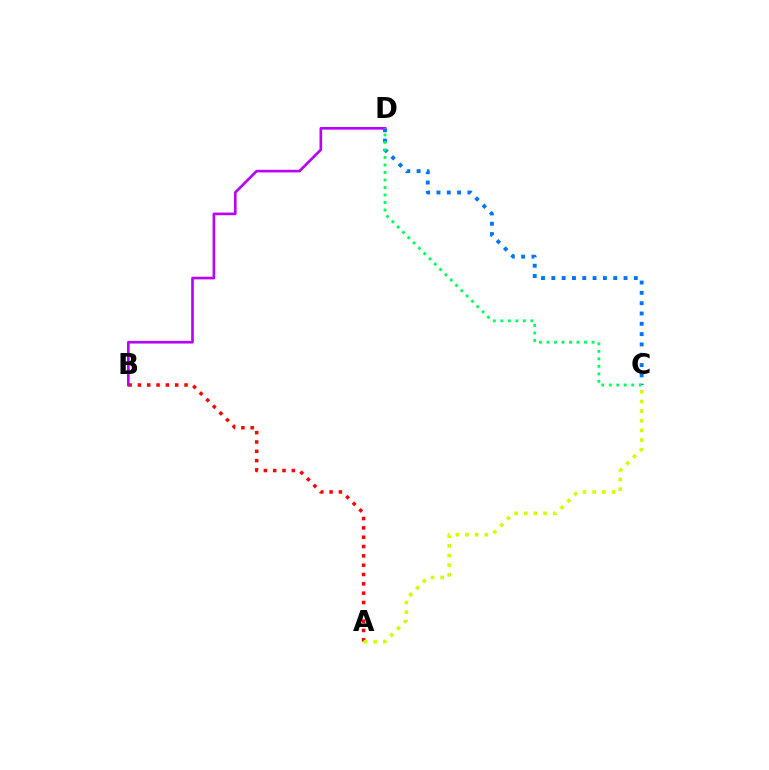{('A', 'B'): [{'color': '#ff0000', 'line_style': 'dotted', 'thickness': 2.53}], ('C', 'D'): [{'color': '#0074ff', 'line_style': 'dotted', 'thickness': 2.8}, {'color': '#00ff5c', 'line_style': 'dotted', 'thickness': 2.04}], ('B', 'D'): [{'color': '#b900ff', 'line_style': 'solid', 'thickness': 1.91}], ('A', 'C'): [{'color': '#d1ff00', 'line_style': 'dotted', 'thickness': 2.62}]}